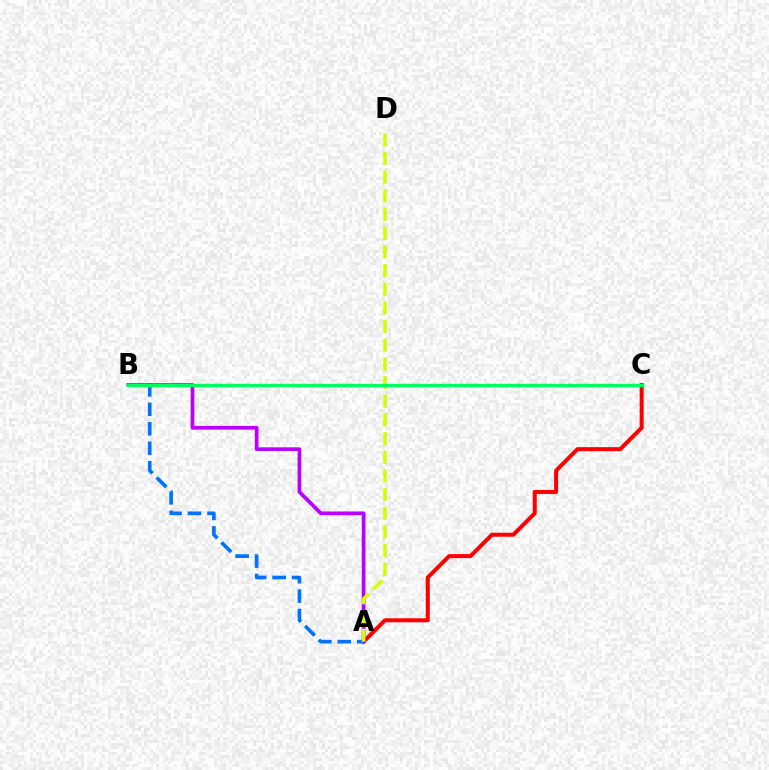{('A', 'C'): [{'color': '#ff0000', 'line_style': 'solid', 'thickness': 2.88}], ('A', 'B'): [{'color': '#b900ff', 'line_style': 'solid', 'thickness': 2.66}, {'color': '#0074ff', 'line_style': 'dashed', 'thickness': 2.64}], ('A', 'D'): [{'color': '#d1ff00', 'line_style': 'dashed', 'thickness': 2.54}], ('B', 'C'): [{'color': '#00ff5c', 'line_style': 'solid', 'thickness': 2.48}]}